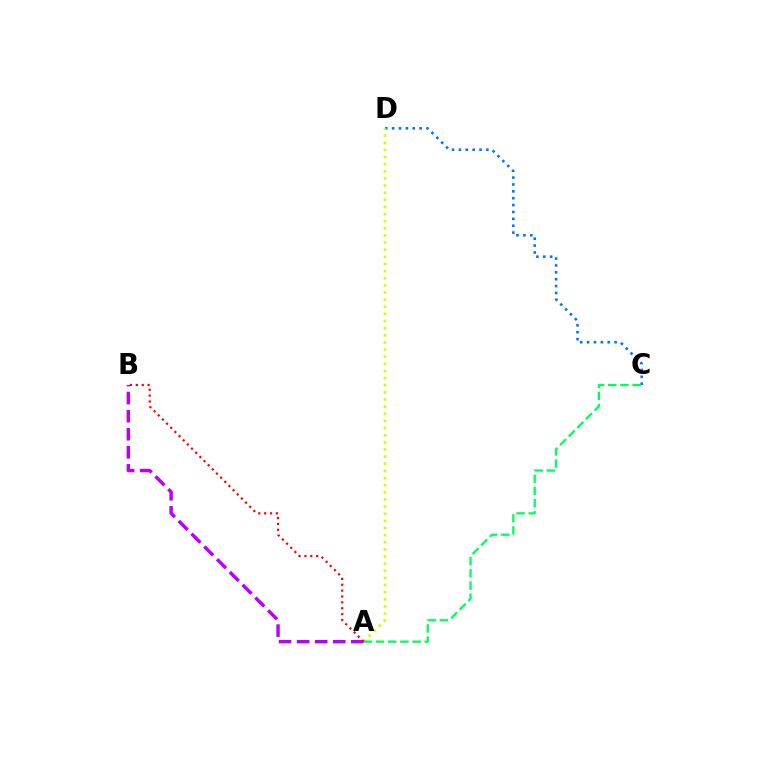{('C', 'D'): [{'color': '#0074ff', 'line_style': 'dotted', 'thickness': 1.87}], ('A', 'D'): [{'color': '#d1ff00', 'line_style': 'dotted', 'thickness': 1.94}], ('A', 'C'): [{'color': '#00ff5c', 'line_style': 'dashed', 'thickness': 1.66}], ('A', 'B'): [{'color': '#b900ff', 'line_style': 'dashed', 'thickness': 2.45}, {'color': '#ff0000', 'line_style': 'dotted', 'thickness': 1.6}]}